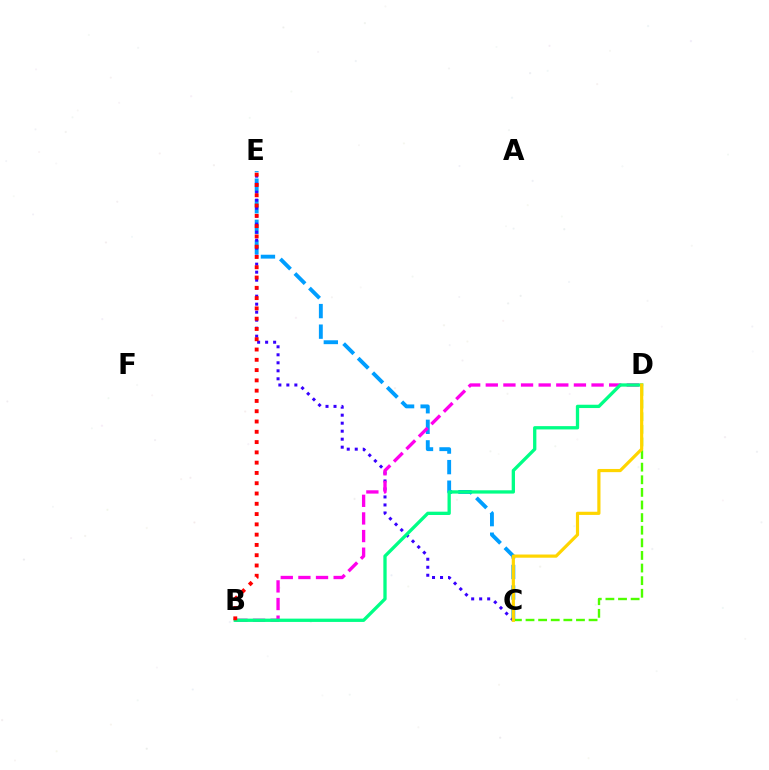{('C', 'E'): [{'color': '#009eff', 'line_style': 'dashed', 'thickness': 2.79}, {'color': '#3700ff', 'line_style': 'dotted', 'thickness': 2.17}], ('C', 'D'): [{'color': '#4fff00', 'line_style': 'dashed', 'thickness': 1.71}, {'color': '#ffd500', 'line_style': 'solid', 'thickness': 2.29}], ('B', 'D'): [{'color': '#ff00ed', 'line_style': 'dashed', 'thickness': 2.39}, {'color': '#00ff86', 'line_style': 'solid', 'thickness': 2.38}], ('B', 'E'): [{'color': '#ff0000', 'line_style': 'dotted', 'thickness': 2.79}]}